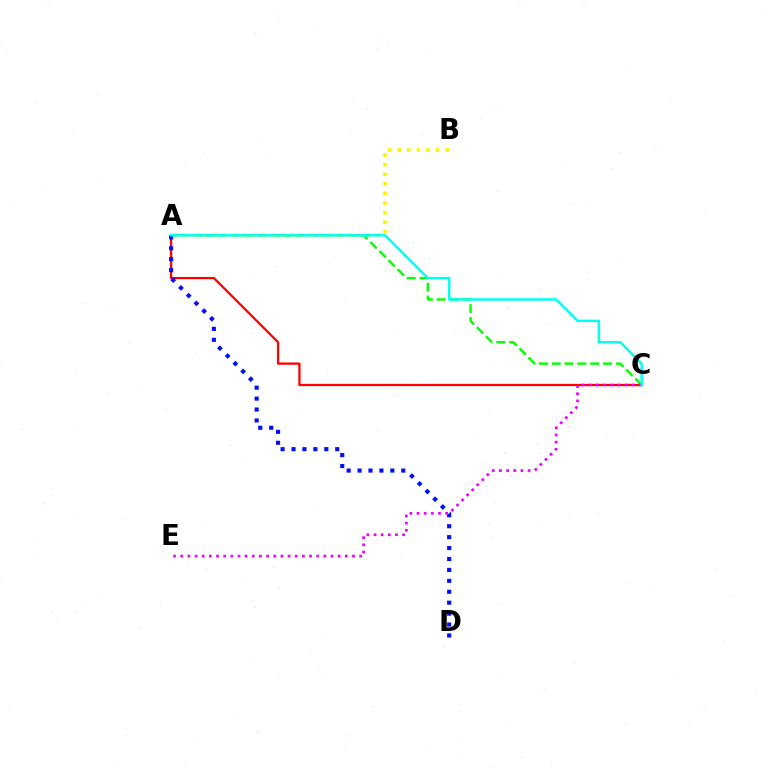{('A', 'C'): [{'color': '#08ff00', 'line_style': 'dashed', 'thickness': 1.74}, {'color': '#ff0000', 'line_style': 'solid', 'thickness': 1.63}, {'color': '#00fff6', 'line_style': 'solid', 'thickness': 1.78}], ('A', 'D'): [{'color': '#0010ff', 'line_style': 'dotted', 'thickness': 2.97}], ('A', 'B'): [{'color': '#fcf500', 'line_style': 'dotted', 'thickness': 2.61}], ('C', 'E'): [{'color': '#ee00ff', 'line_style': 'dotted', 'thickness': 1.94}]}